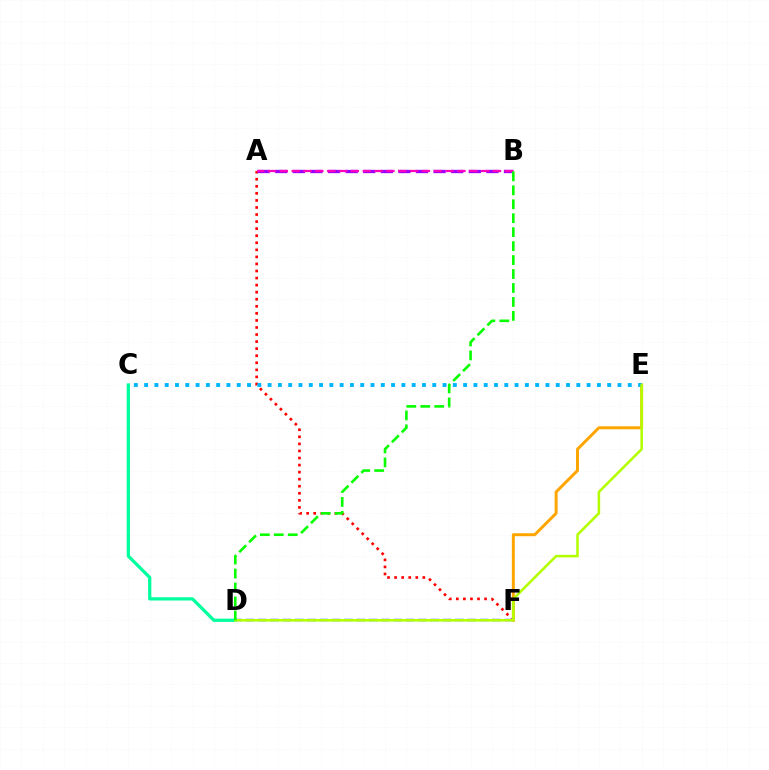{('E', 'F'): [{'color': '#ffa500', 'line_style': 'solid', 'thickness': 2.14}], ('A', 'F'): [{'color': '#ff0000', 'line_style': 'dotted', 'thickness': 1.92}], ('D', 'F'): [{'color': '#0010ff', 'line_style': 'dashed', 'thickness': 1.67}], ('A', 'B'): [{'color': '#9b00ff', 'line_style': 'dashed', 'thickness': 2.39}, {'color': '#ff00bd', 'line_style': 'dashed', 'thickness': 1.61}], ('C', 'D'): [{'color': '#00ff9d', 'line_style': 'solid', 'thickness': 2.33}], ('C', 'E'): [{'color': '#00b5ff', 'line_style': 'dotted', 'thickness': 2.8}], ('D', 'E'): [{'color': '#b3ff00', 'line_style': 'solid', 'thickness': 1.85}], ('B', 'D'): [{'color': '#08ff00', 'line_style': 'dashed', 'thickness': 1.9}]}